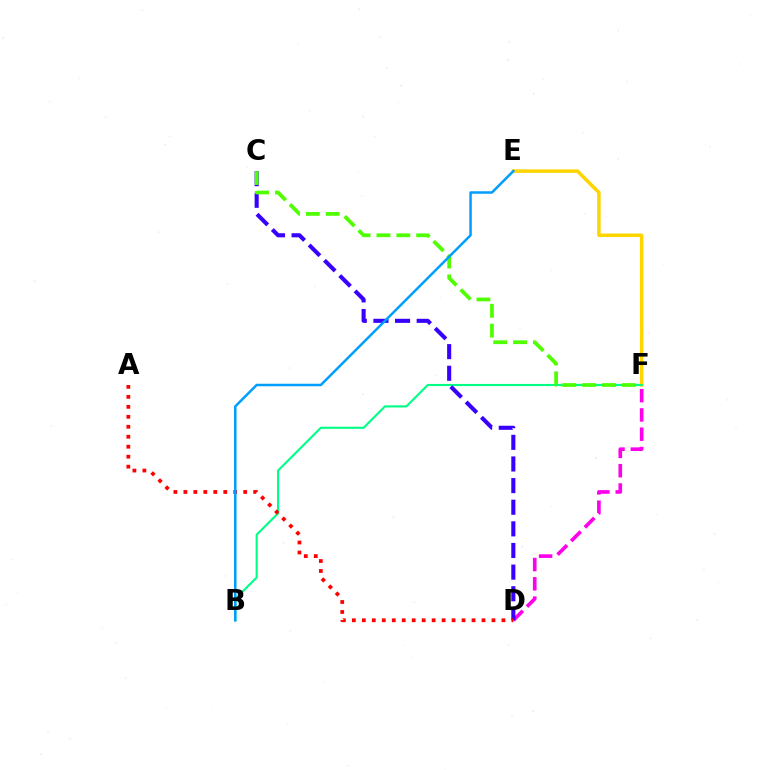{('E', 'F'): [{'color': '#ffd500', 'line_style': 'solid', 'thickness': 2.53}], ('D', 'F'): [{'color': '#ff00ed', 'line_style': 'dashed', 'thickness': 2.62}], ('B', 'F'): [{'color': '#00ff86', 'line_style': 'solid', 'thickness': 1.54}], ('C', 'D'): [{'color': '#3700ff', 'line_style': 'dashed', 'thickness': 2.94}], ('A', 'D'): [{'color': '#ff0000', 'line_style': 'dotted', 'thickness': 2.71}], ('C', 'F'): [{'color': '#4fff00', 'line_style': 'dashed', 'thickness': 2.7}], ('B', 'E'): [{'color': '#009eff', 'line_style': 'solid', 'thickness': 1.8}]}